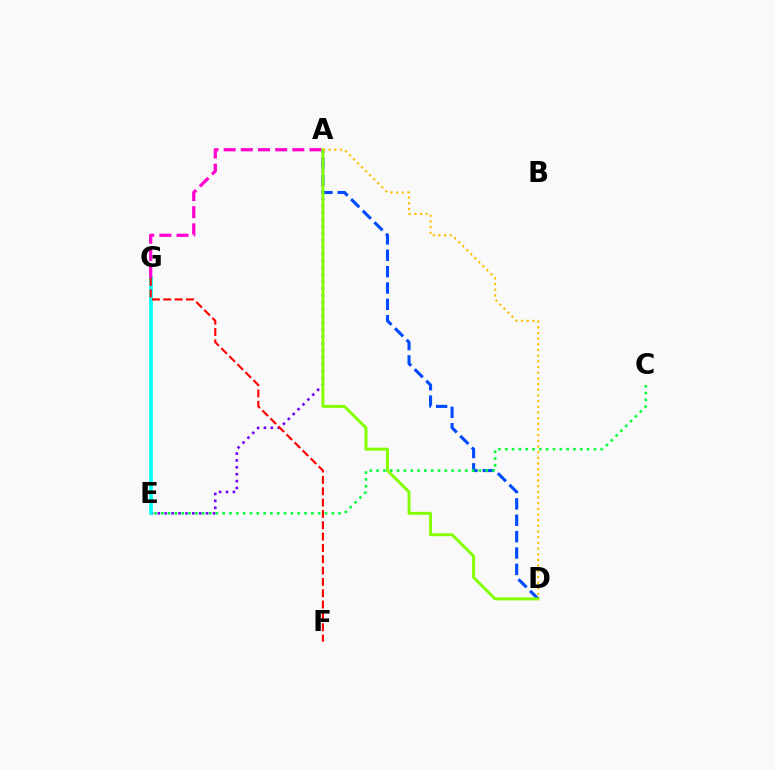{('A', 'D'): [{'color': '#004bff', 'line_style': 'dashed', 'thickness': 2.22}, {'color': '#84ff00', 'line_style': 'solid', 'thickness': 2.12}, {'color': '#ffbd00', 'line_style': 'dotted', 'thickness': 1.54}], ('C', 'E'): [{'color': '#00ff39', 'line_style': 'dotted', 'thickness': 1.85}], ('A', 'E'): [{'color': '#7200ff', 'line_style': 'dotted', 'thickness': 1.87}], ('E', 'G'): [{'color': '#00fff6', 'line_style': 'solid', 'thickness': 2.65}], ('A', 'G'): [{'color': '#ff00cf', 'line_style': 'dashed', 'thickness': 2.33}], ('F', 'G'): [{'color': '#ff0000', 'line_style': 'dashed', 'thickness': 1.54}]}